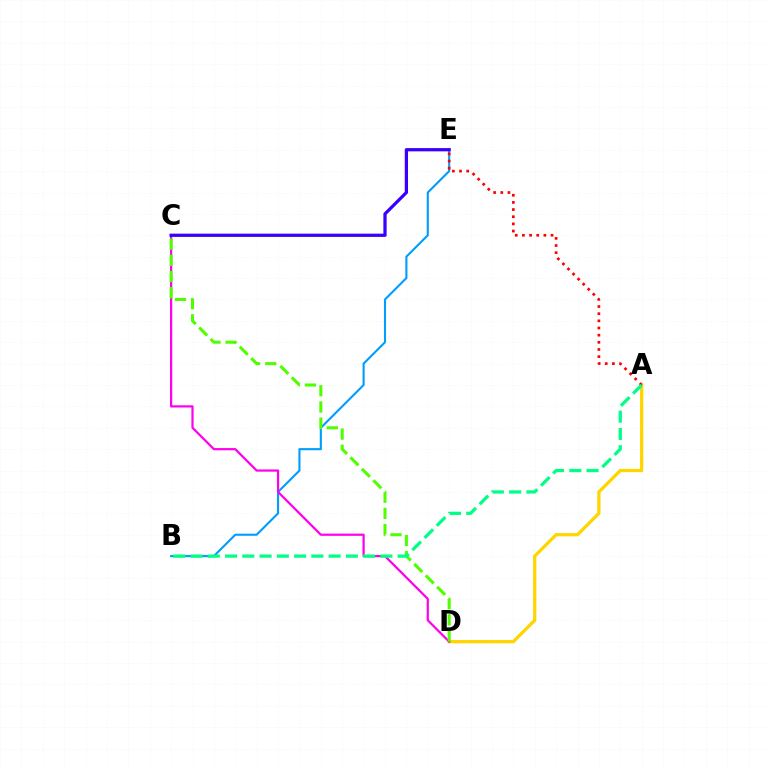{('A', 'D'): [{'color': '#ffd500', 'line_style': 'solid', 'thickness': 2.35}], ('B', 'E'): [{'color': '#009eff', 'line_style': 'solid', 'thickness': 1.53}], ('C', 'D'): [{'color': '#ff00ed', 'line_style': 'solid', 'thickness': 1.6}, {'color': '#4fff00', 'line_style': 'dashed', 'thickness': 2.2}], ('A', 'E'): [{'color': '#ff0000', 'line_style': 'dotted', 'thickness': 1.94}], ('A', 'B'): [{'color': '#00ff86', 'line_style': 'dashed', 'thickness': 2.34}], ('C', 'E'): [{'color': '#3700ff', 'line_style': 'solid', 'thickness': 2.34}]}